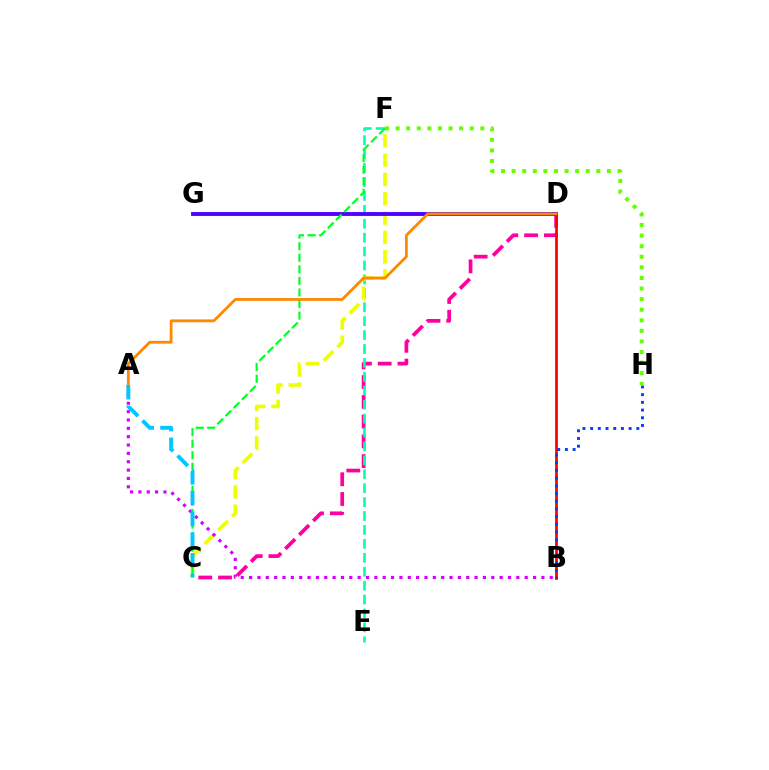{('C', 'D'): [{'color': '#ff00a0', 'line_style': 'dashed', 'thickness': 2.68}], ('E', 'F'): [{'color': '#00ffaf', 'line_style': 'dashed', 'thickness': 1.89}], ('C', 'F'): [{'color': '#eeff00', 'line_style': 'dashed', 'thickness': 2.62}, {'color': '#00ff27', 'line_style': 'dashed', 'thickness': 1.57}], ('B', 'D'): [{'color': '#ff0000', 'line_style': 'solid', 'thickness': 1.98}], ('B', 'H'): [{'color': '#003fff', 'line_style': 'dotted', 'thickness': 2.09}], ('D', 'G'): [{'color': '#4f00ff', 'line_style': 'solid', 'thickness': 2.79}], ('A', 'B'): [{'color': '#d600ff', 'line_style': 'dotted', 'thickness': 2.27}], ('F', 'H'): [{'color': '#66ff00', 'line_style': 'dotted', 'thickness': 2.88}], ('A', 'D'): [{'color': '#ff8800', 'line_style': 'solid', 'thickness': 2.01}], ('A', 'C'): [{'color': '#00c7ff', 'line_style': 'dashed', 'thickness': 2.81}]}